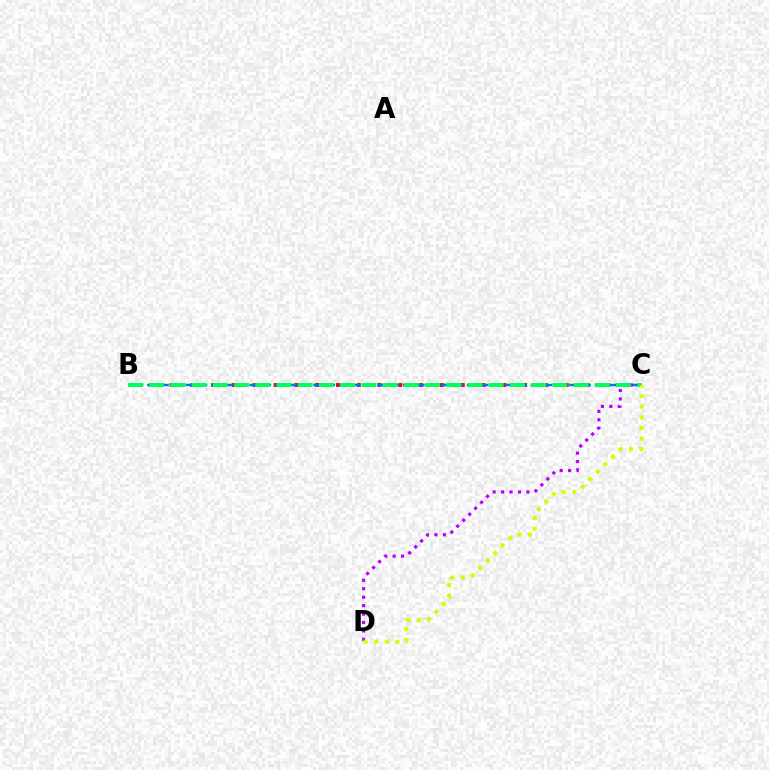{('B', 'C'): [{'color': '#ff0000', 'line_style': 'dotted', 'thickness': 2.83}, {'color': '#0074ff', 'line_style': 'dashed', 'thickness': 1.74}, {'color': '#00ff5c', 'line_style': 'dashed', 'thickness': 2.88}], ('C', 'D'): [{'color': '#b900ff', 'line_style': 'dotted', 'thickness': 2.29}, {'color': '#d1ff00', 'line_style': 'dotted', 'thickness': 2.89}]}